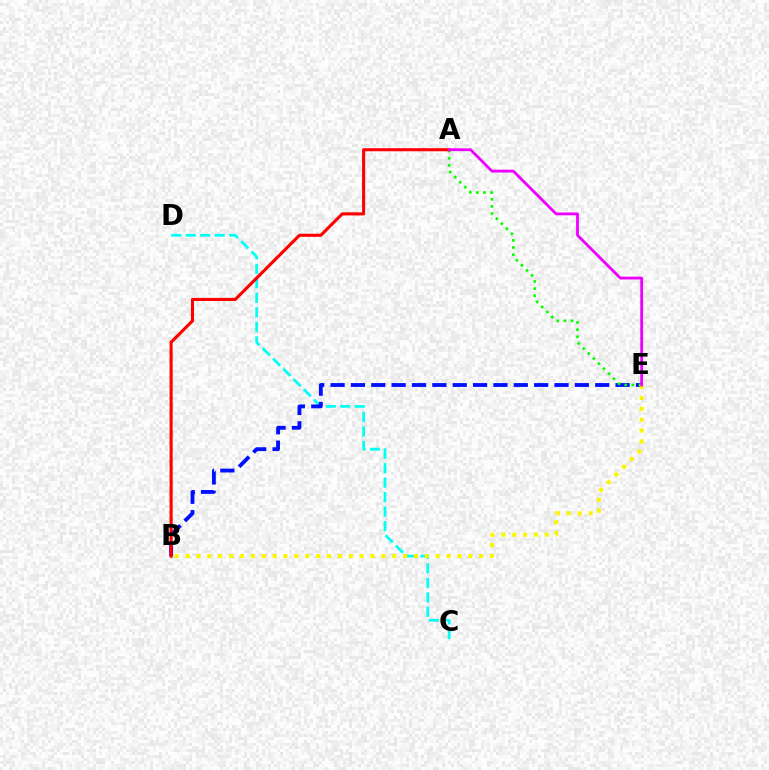{('C', 'D'): [{'color': '#00fff6', 'line_style': 'dashed', 'thickness': 1.97}], ('B', 'E'): [{'color': '#0010ff', 'line_style': 'dashed', 'thickness': 2.77}, {'color': '#fcf500', 'line_style': 'dotted', 'thickness': 2.95}], ('A', 'E'): [{'color': '#08ff00', 'line_style': 'dotted', 'thickness': 1.94}, {'color': '#ee00ff', 'line_style': 'solid', 'thickness': 2.02}], ('A', 'B'): [{'color': '#ff0000', 'line_style': 'solid', 'thickness': 2.22}]}